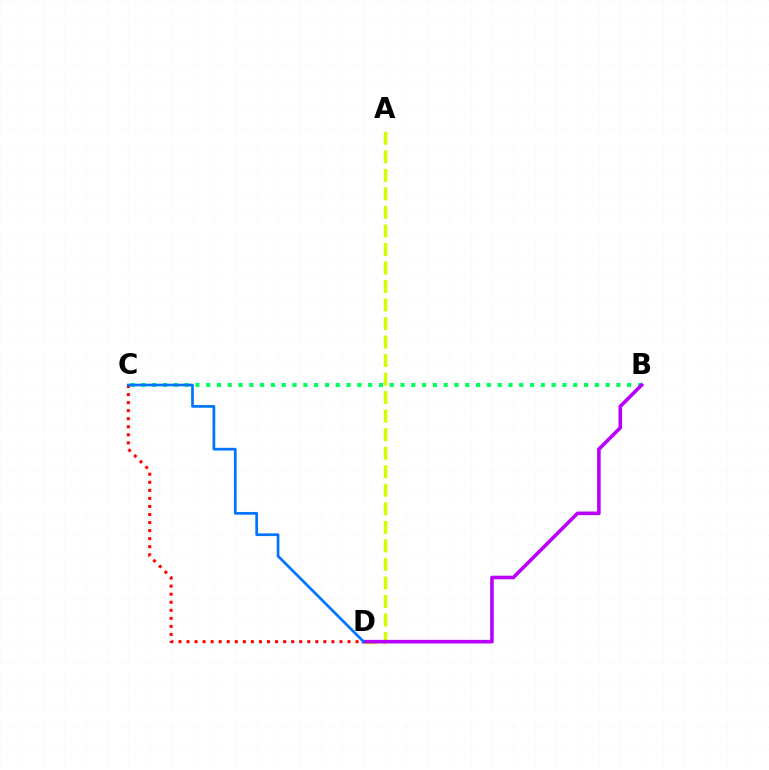{('A', 'D'): [{'color': '#d1ff00', 'line_style': 'dashed', 'thickness': 2.52}], ('C', 'D'): [{'color': '#ff0000', 'line_style': 'dotted', 'thickness': 2.19}, {'color': '#0074ff', 'line_style': 'solid', 'thickness': 1.95}], ('B', 'C'): [{'color': '#00ff5c', 'line_style': 'dotted', 'thickness': 2.93}], ('B', 'D'): [{'color': '#b900ff', 'line_style': 'solid', 'thickness': 2.58}]}